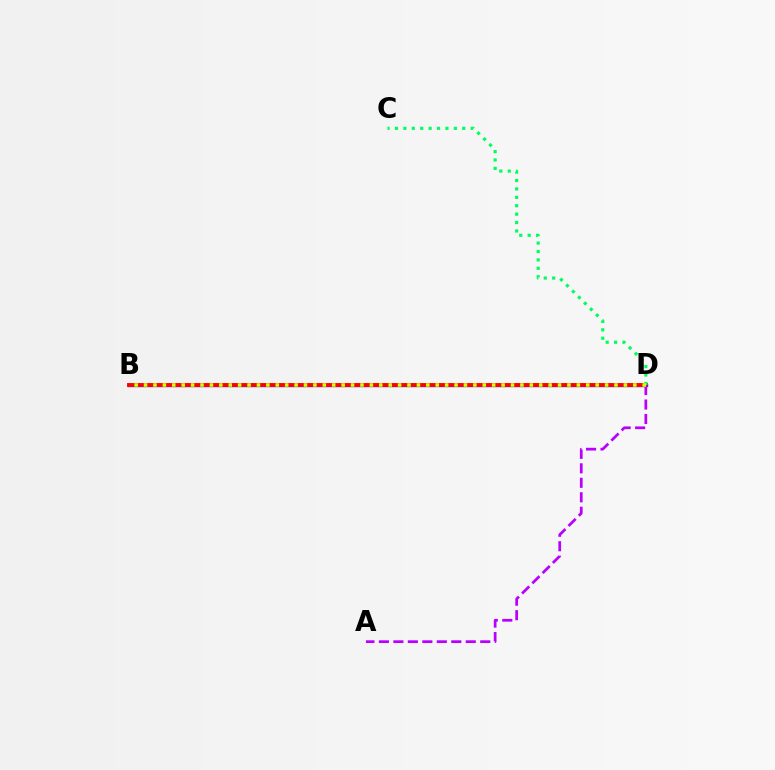{('B', 'D'): [{'color': '#0074ff', 'line_style': 'solid', 'thickness': 2.48}, {'color': '#ff0000', 'line_style': 'solid', 'thickness': 2.78}, {'color': '#d1ff00', 'line_style': 'dotted', 'thickness': 2.56}], ('C', 'D'): [{'color': '#00ff5c', 'line_style': 'dotted', 'thickness': 2.29}], ('A', 'D'): [{'color': '#b900ff', 'line_style': 'dashed', 'thickness': 1.97}]}